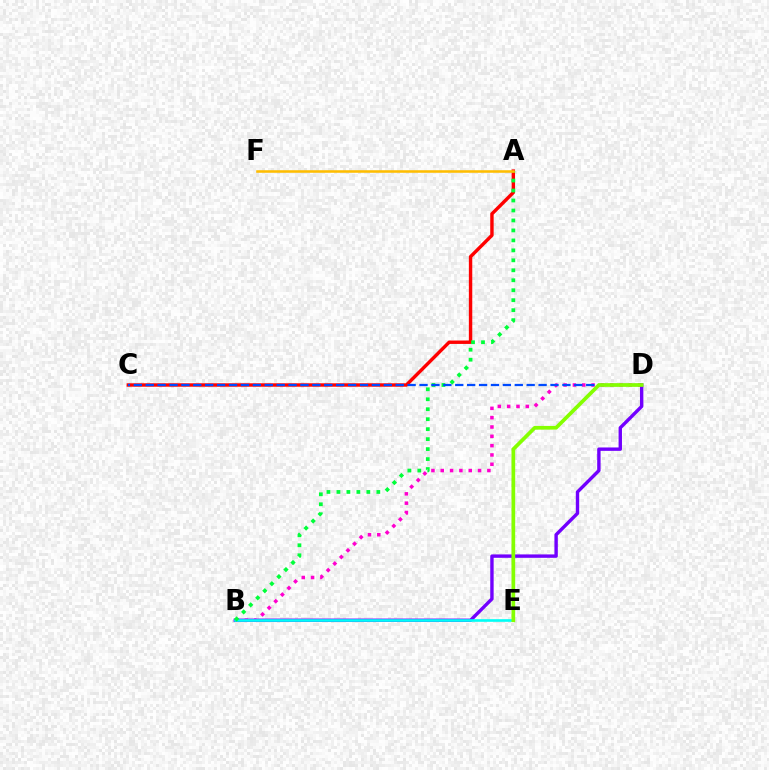{('A', 'C'): [{'color': '#ff0000', 'line_style': 'solid', 'thickness': 2.46}], ('B', 'D'): [{'color': '#ff00cf', 'line_style': 'dotted', 'thickness': 2.53}, {'color': '#7200ff', 'line_style': 'solid', 'thickness': 2.44}], ('B', 'E'): [{'color': '#00fff6', 'line_style': 'solid', 'thickness': 1.89}], ('A', 'B'): [{'color': '#00ff39', 'line_style': 'dotted', 'thickness': 2.71}], ('C', 'D'): [{'color': '#004bff', 'line_style': 'dashed', 'thickness': 1.62}], ('A', 'F'): [{'color': '#ffbd00', 'line_style': 'solid', 'thickness': 1.84}], ('D', 'E'): [{'color': '#84ff00', 'line_style': 'solid', 'thickness': 2.67}]}